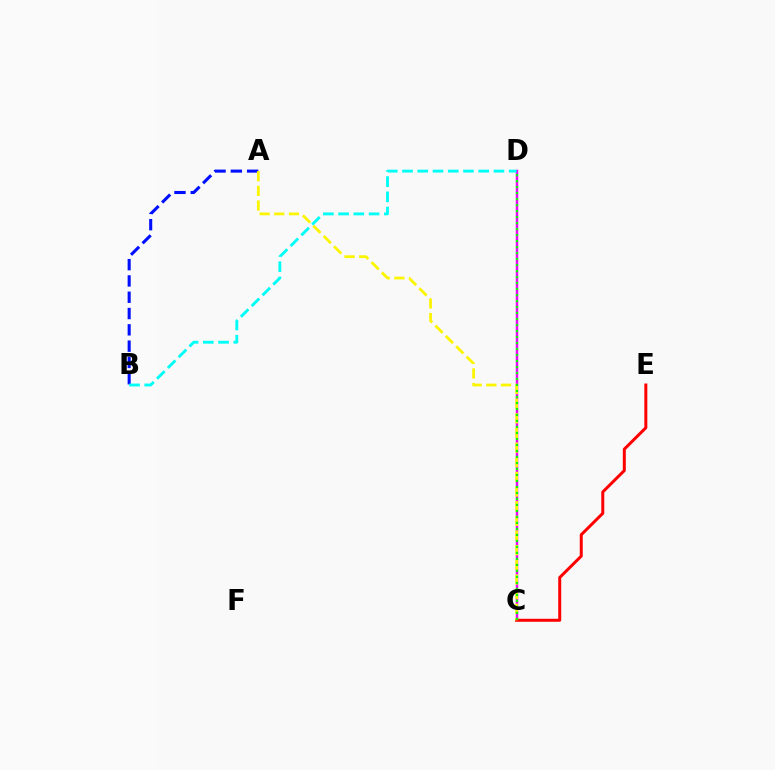{('C', 'D'): [{'color': '#ee00ff', 'line_style': 'solid', 'thickness': 1.75}, {'color': '#08ff00', 'line_style': 'dotted', 'thickness': 1.63}], ('C', 'E'): [{'color': '#ff0000', 'line_style': 'solid', 'thickness': 2.16}], ('A', 'B'): [{'color': '#0010ff', 'line_style': 'dashed', 'thickness': 2.21}], ('A', 'C'): [{'color': '#fcf500', 'line_style': 'dashed', 'thickness': 1.99}], ('B', 'D'): [{'color': '#00fff6', 'line_style': 'dashed', 'thickness': 2.07}]}